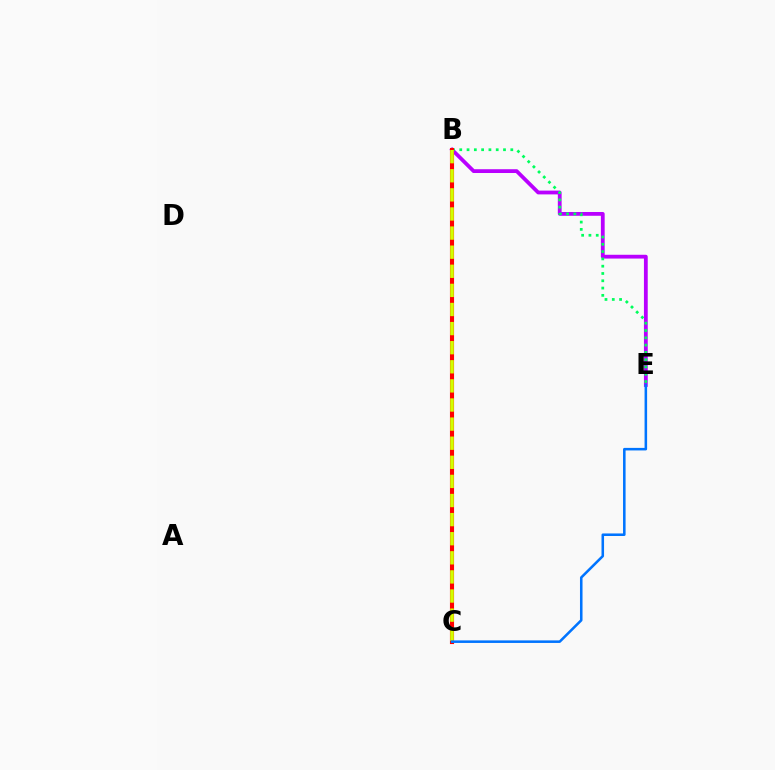{('B', 'E'): [{'color': '#b900ff', 'line_style': 'solid', 'thickness': 2.73}, {'color': '#00ff5c', 'line_style': 'dotted', 'thickness': 1.98}], ('B', 'C'): [{'color': '#ff0000', 'line_style': 'solid', 'thickness': 2.96}, {'color': '#d1ff00', 'line_style': 'dashed', 'thickness': 2.6}], ('C', 'E'): [{'color': '#0074ff', 'line_style': 'solid', 'thickness': 1.84}]}